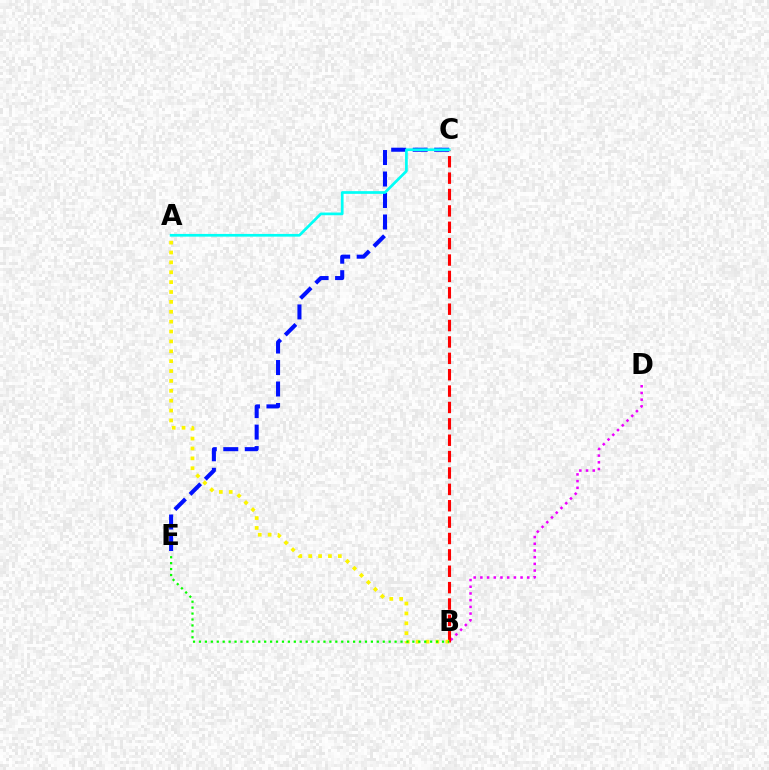{('C', 'E'): [{'color': '#0010ff', 'line_style': 'dashed', 'thickness': 2.92}], ('B', 'D'): [{'color': '#ee00ff', 'line_style': 'dotted', 'thickness': 1.82}], ('B', 'C'): [{'color': '#ff0000', 'line_style': 'dashed', 'thickness': 2.23}], ('A', 'C'): [{'color': '#00fff6', 'line_style': 'solid', 'thickness': 1.95}], ('A', 'B'): [{'color': '#fcf500', 'line_style': 'dotted', 'thickness': 2.68}], ('B', 'E'): [{'color': '#08ff00', 'line_style': 'dotted', 'thickness': 1.61}]}